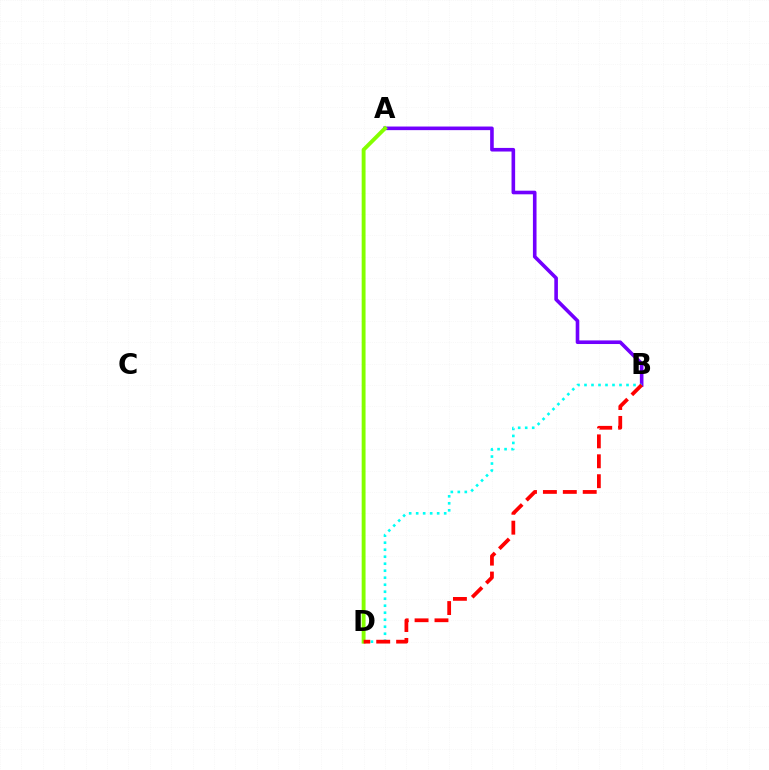{('A', 'B'): [{'color': '#7200ff', 'line_style': 'solid', 'thickness': 2.6}], ('B', 'D'): [{'color': '#00fff6', 'line_style': 'dotted', 'thickness': 1.9}, {'color': '#ff0000', 'line_style': 'dashed', 'thickness': 2.71}], ('A', 'D'): [{'color': '#84ff00', 'line_style': 'solid', 'thickness': 2.79}]}